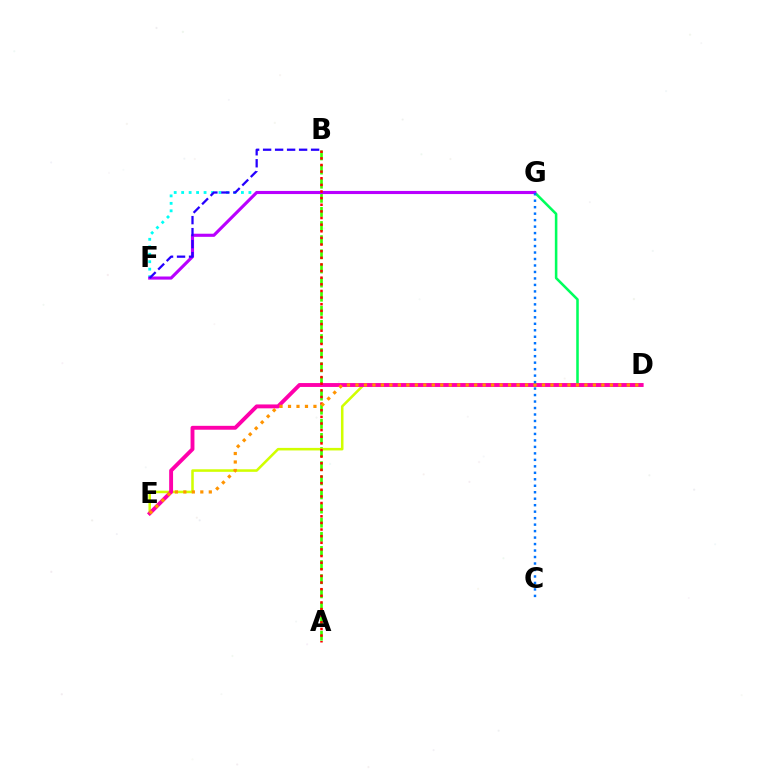{('D', 'G'): [{'color': '#00ff5c', 'line_style': 'solid', 'thickness': 1.84}], ('A', 'B'): [{'color': '#3dff00', 'line_style': 'dashed', 'thickness': 1.92}, {'color': '#ff0000', 'line_style': 'dotted', 'thickness': 1.8}], ('D', 'E'): [{'color': '#d1ff00', 'line_style': 'solid', 'thickness': 1.83}, {'color': '#ff00ac', 'line_style': 'solid', 'thickness': 2.8}, {'color': '#ff9400', 'line_style': 'dotted', 'thickness': 2.3}], ('F', 'G'): [{'color': '#00fff6', 'line_style': 'dotted', 'thickness': 2.03}, {'color': '#b900ff', 'line_style': 'solid', 'thickness': 2.24}], ('B', 'F'): [{'color': '#2500ff', 'line_style': 'dashed', 'thickness': 1.63}], ('C', 'G'): [{'color': '#0074ff', 'line_style': 'dotted', 'thickness': 1.76}]}